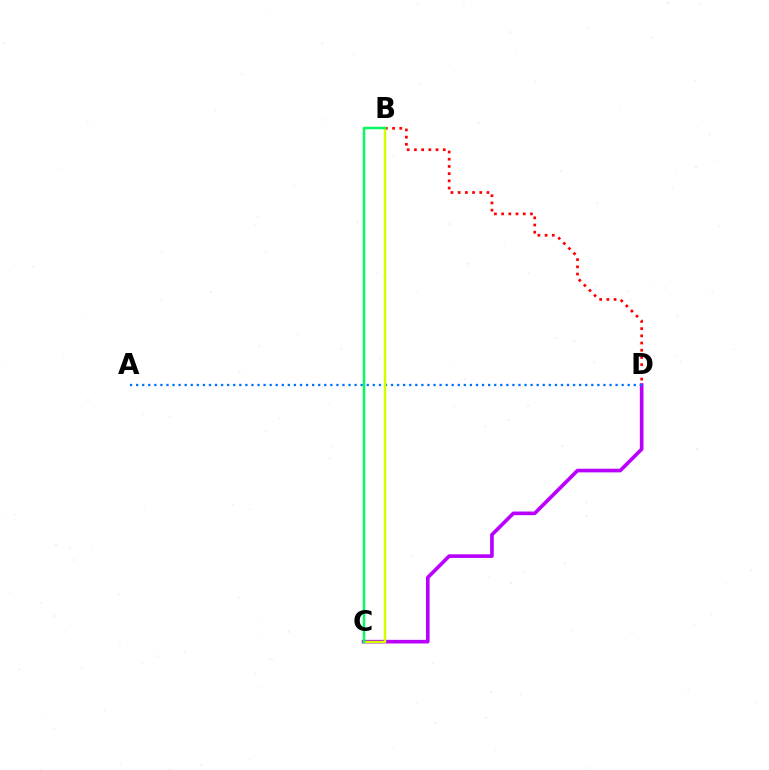{('C', 'D'): [{'color': '#b900ff', 'line_style': 'solid', 'thickness': 2.62}], ('A', 'D'): [{'color': '#0074ff', 'line_style': 'dotted', 'thickness': 1.65}], ('B', 'D'): [{'color': '#ff0000', 'line_style': 'dotted', 'thickness': 1.96}], ('B', 'C'): [{'color': '#d1ff00', 'line_style': 'solid', 'thickness': 1.77}, {'color': '#00ff5c', 'line_style': 'solid', 'thickness': 1.77}]}